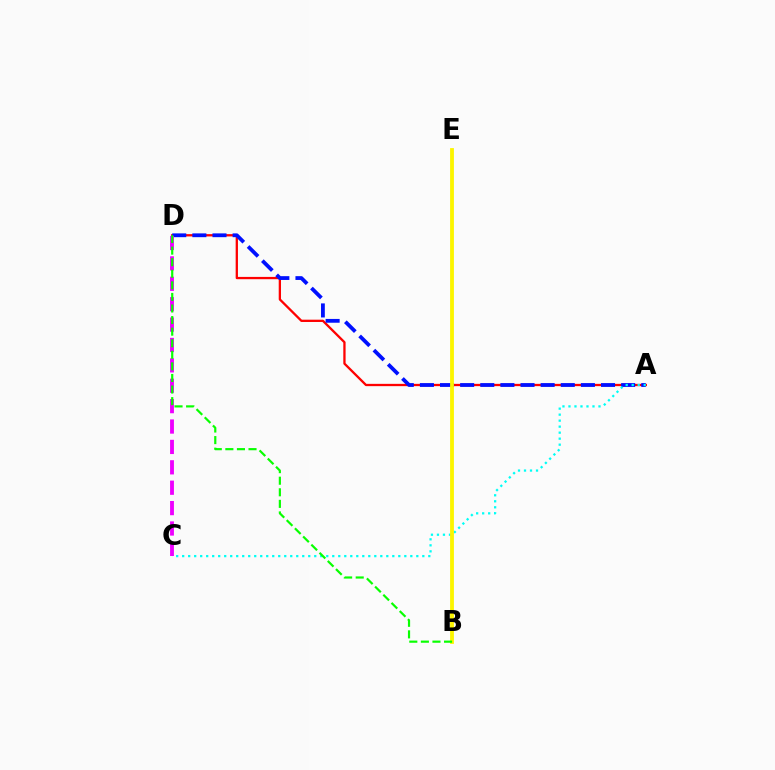{('A', 'D'): [{'color': '#ff0000', 'line_style': 'solid', 'thickness': 1.65}, {'color': '#0010ff', 'line_style': 'dashed', 'thickness': 2.73}], ('A', 'C'): [{'color': '#00fff6', 'line_style': 'dotted', 'thickness': 1.63}], ('B', 'E'): [{'color': '#fcf500', 'line_style': 'solid', 'thickness': 2.74}], ('C', 'D'): [{'color': '#ee00ff', 'line_style': 'dashed', 'thickness': 2.77}], ('B', 'D'): [{'color': '#08ff00', 'line_style': 'dashed', 'thickness': 1.57}]}